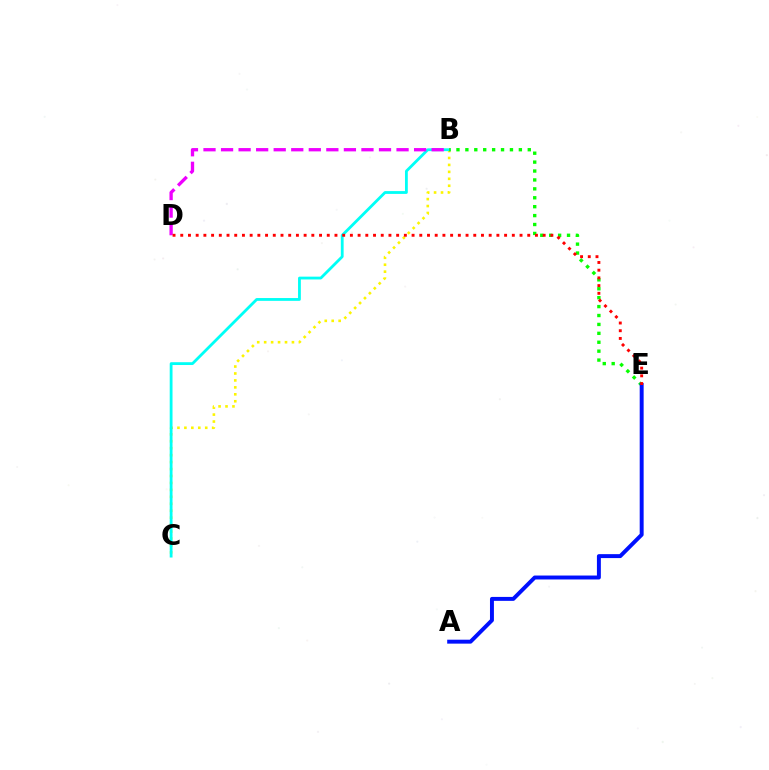{('B', 'C'): [{'color': '#fcf500', 'line_style': 'dotted', 'thickness': 1.89}, {'color': '#00fff6', 'line_style': 'solid', 'thickness': 2.02}], ('B', 'E'): [{'color': '#08ff00', 'line_style': 'dotted', 'thickness': 2.42}], ('A', 'E'): [{'color': '#0010ff', 'line_style': 'solid', 'thickness': 2.84}], ('B', 'D'): [{'color': '#ee00ff', 'line_style': 'dashed', 'thickness': 2.38}], ('D', 'E'): [{'color': '#ff0000', 'line_style': 'dotted', 'thickness': 2.09}]}